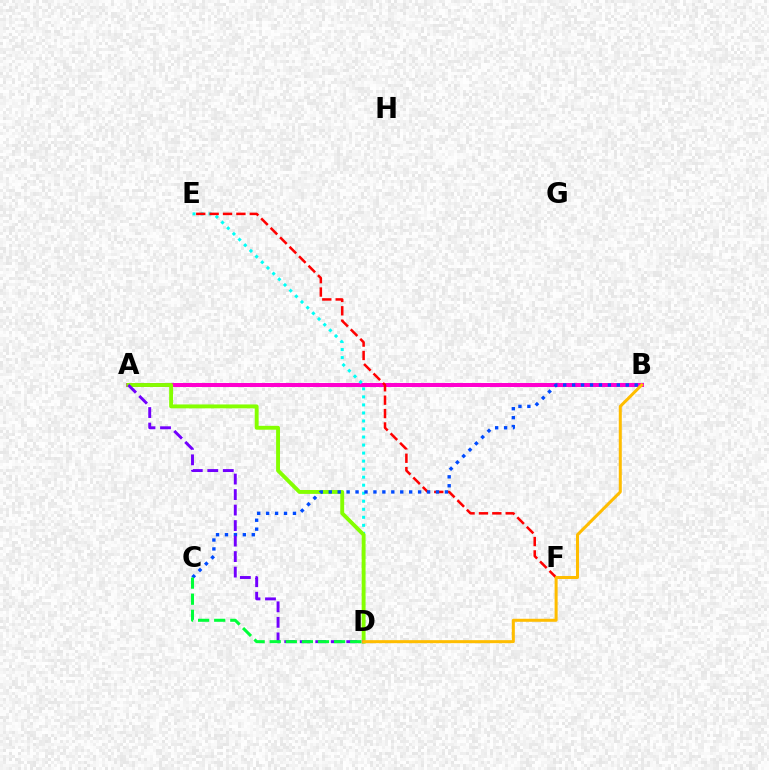{('A', 'B'): [{'color': '#ff00cf', 'line_style': 'solid', 'thickness': 2.88}], ('D', 'E'): [{'color': '#00fff6', 'line_style': 'dotted', 'thickness': 2.18}], ('E', 'F'): [{'color': '#ff0000', 'line_style': 'dashed', 'thickness': 1.82}], ('A', 'D'): [{'color': '#84ff00', 'line_style': 'solid', 'thickness': 2.8}, {'color': '#7200ff', 'line_style': 'dashed', 'thickness': 2.11}], ('B', 'C'): [{'color': '#004bff', 'line_style': 'dotted', 'thickness': 2.43}], ('B', 'D'): [{'color': '#ffbd00', 'line_style': 'solid', 'thickness': 2.17}], ('C', 'D'): [{'color': '#00ff39', 'line_style': 'dashed', 'thickness': 2.19}]}